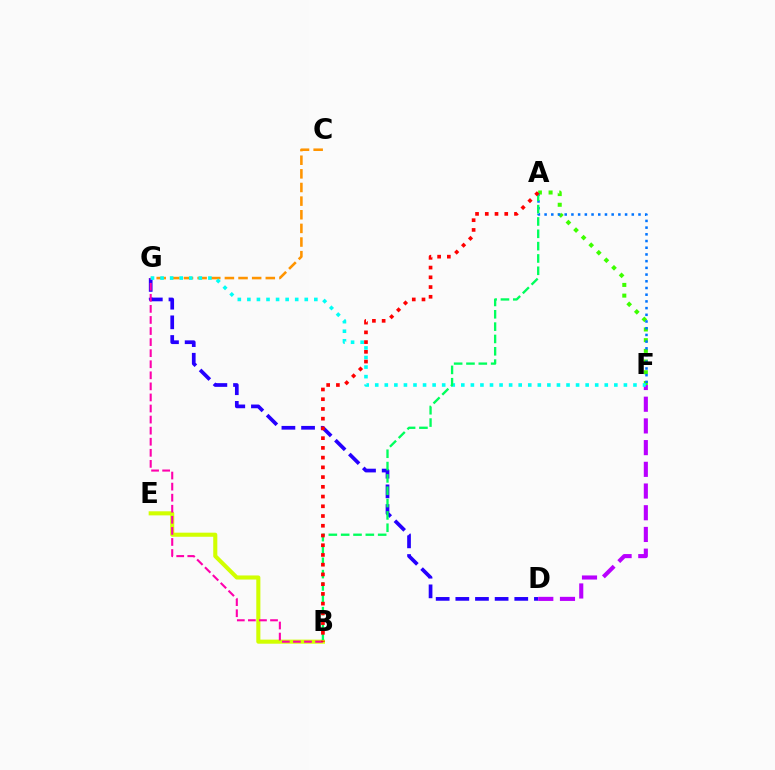{('B', 'E'): [{'color': '#d1ff00', 'line_style': 'solid', 'thickness': 2.94}], ('C', 'G'): [{'color': '#ff9400', 'line_style': 'dashed', 'thickness': 1.85}], ('D', 'G'): [{'color': '#2500ff', 'line_style': 'dashed', 'thickness': 2.67}], ('B', 'G'): [{'color': '#ff00ac', 'line_style': 'dashed', 'thickness': 1.5}], ('D', 'F'): [{'color': '#b900ff', 'line_style': 'dashed', 'thickness': 2.95}], ('A', 'F'): [{'color': '#3dff00', 'line_style': 'dotted', 'thickness': 2.91}, {'color': '#0074ff', 'line_style': 'dotted', 'thickness': 1.82}], ('F', 'G'): [{'color': '#00fff6', 'line_style': 'dotted', 'thickness': 2.6}], ('A', 'B'): [{'color': '#00ff5c', 'line_style': 'dashed', 'thickness': 1.68}, {'color': '#ff0000', 'line_style': 'dotted', 'thickness': 2.64}]}